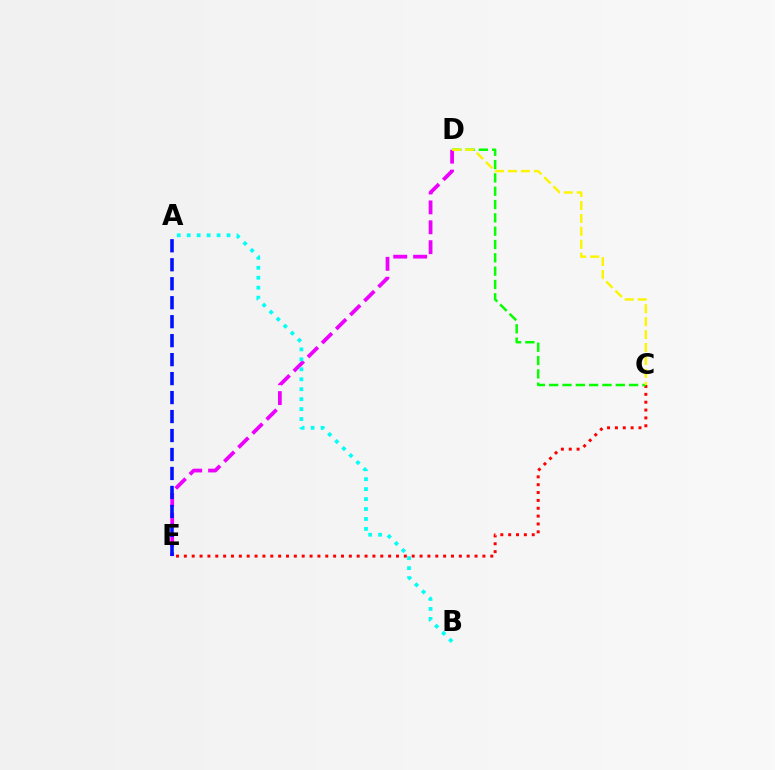{('D', 'E'): [{'color': '#ee00ff', 'line_style': 'dashed', 'thickness': 2.7}], ('A', 'B'): [{'color': '#00fff6', 'line_style': 'dotted', 'thickness': 2.7}], ('C', 'E'): [{'color': '#ff0000', 'line_style': 'dotted', 'thickness': 2.13}], ('C', 'D'): [{'color': '#08ff00', 'line_style': 'dashed', 'thickness': 1.81}, {'color': '#fcf500', 'line_style': 'dashed', 'thickness': 1.76}], ('A', 'E'): [{'color': '#0010ff', 'line_style': 'dashed', 'thickness': 2.58}]}